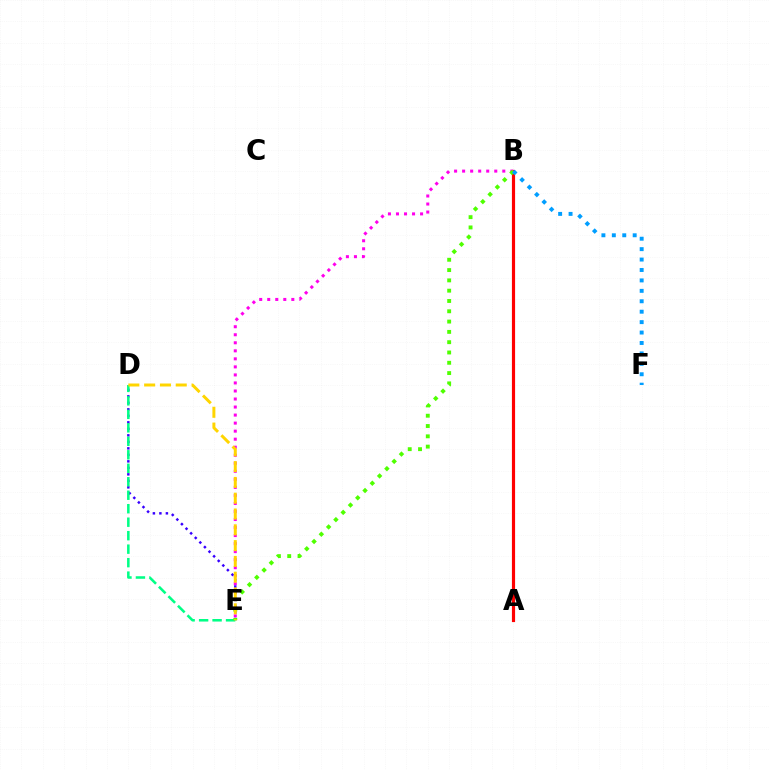{('A', 'B'): [{'color': '#ff0000', 'line_style': 'solid', 'thickness': 2.28}], ('B', 'E'): [{'color': '#ff00ed', 'line_style': 'dotted', 'thickness': 2.18}, {'color': '#4fff00', 'line_style': 'dotted', 'thickness': 2.8}], ('D', 'E'): [{'color': '#3700ff', 'line_style': 'dotted', 'thickness': 1.77}, {'color': '#00ff86', 'line_style': 'dashed', 'thickness': 1.83}, {'color': '#ffd500', 'line_style': 'dashed', 'thickness': 2.15}], ('B', 'F'): [{'color': '#009eff', 'line_style': 'dotted', 'thickness': 2.83}]}